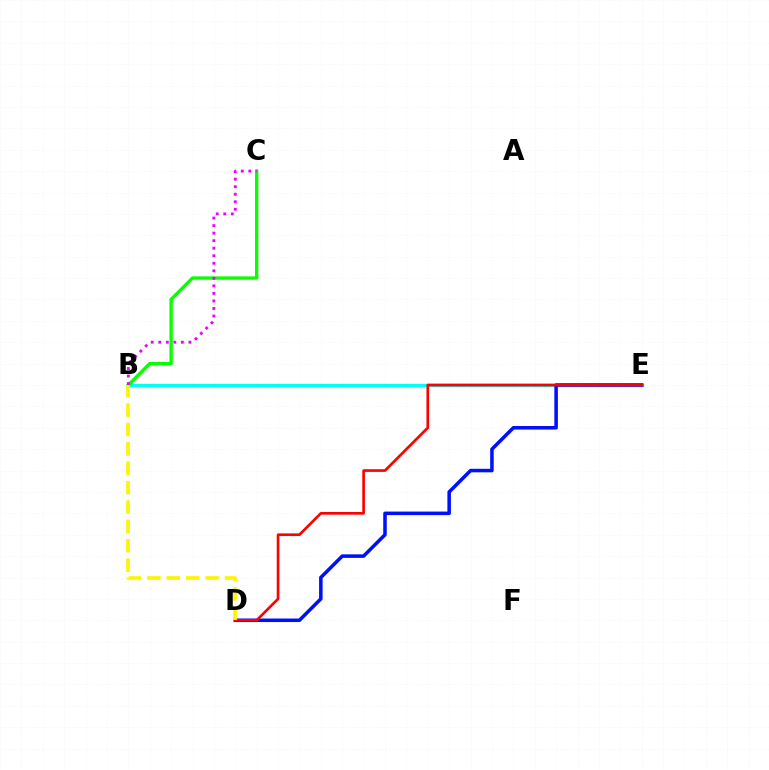{('B', 'E'): [{'color': '#00fff6', 'line_style': 'solid', 'thickness': 2.42}], ('B', 'C'): [{'color': '#08ff00', 'line_style': 'solid', 'thickness': 2.41}, {'color': '#ee00ff', 'line_style': 'dotted', 'thickness': 2.05}], ('D', 'E'): [{'color': '#0010ff', 'line_style': 'solid', 'thickness': 2.54}, {'color': '#ff0000', 'line_style': 'solid', 'thickness': 1.92}], ('B', 'D'): [{'color': '#fcf500', 'line_style': 'dashed', 'thickness': 2.63}]}